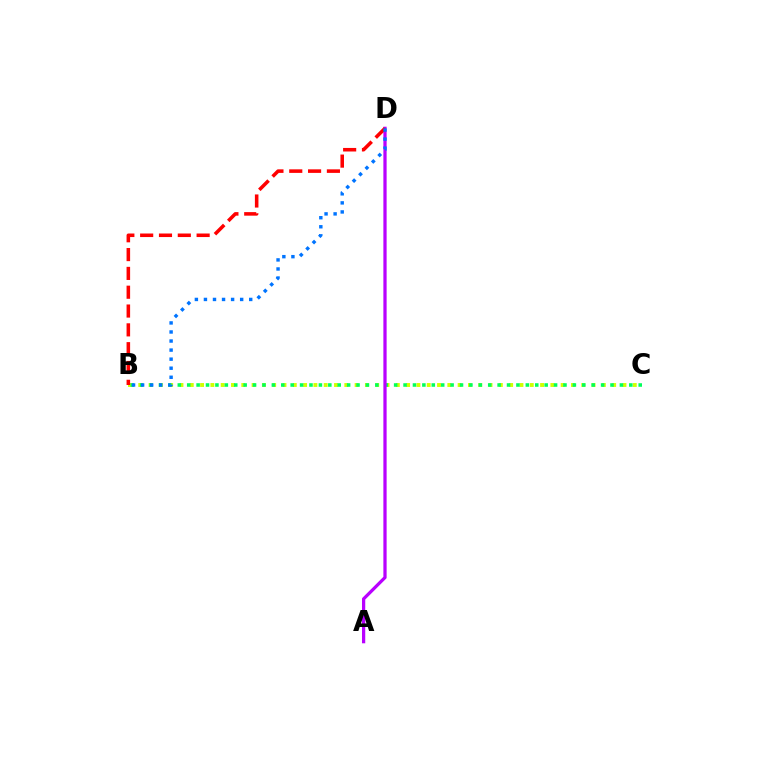{('B', 'C'): [{'color': '#d1ff00', 'line_style': 'dotted', 'thickness': 2.8}, {'color': '#00ff5c', 'line_style': 'dotted', 'thickness': 2.56}], ('A', 'D'): [{'color': '#b900ff', 'line_style': 'solid', 'thickness': 2.34}], ('B', 'D'): [{'color': '#ff0000', 'line_style': 'dashed', 'thickness': 2.56}, {'color': '#0074ff', 'line_style': 'dotted', 'thickness': 2.46}]}